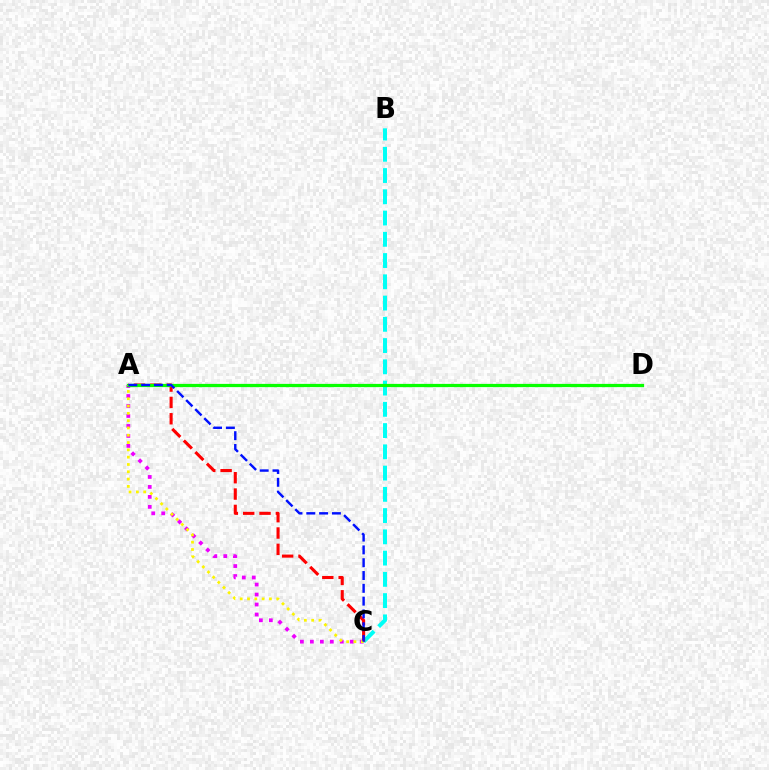{('A', 'C'): [{'color': '#ee00ff', 'line_style': 'dotted', 'thickness': 2.71}, {'color': '#ff0000', 'line_style': 'dashed', 'thickness': 2.22}, {'color': '#fcf500', 'line_style': 'dotted', 'thickness': 1.98}, {'color': '#0010ff', 'line_style': 'dashed', 'thickness': 1.74}], ('B', 'C'): [{'color': '#00fff6', 'line_style': 'dashed', 'thickness': 2.89}], ('A', 'D'): [{'color': '#08ff00', 'line_style': 'solid', 'thickness': 2.33}]}